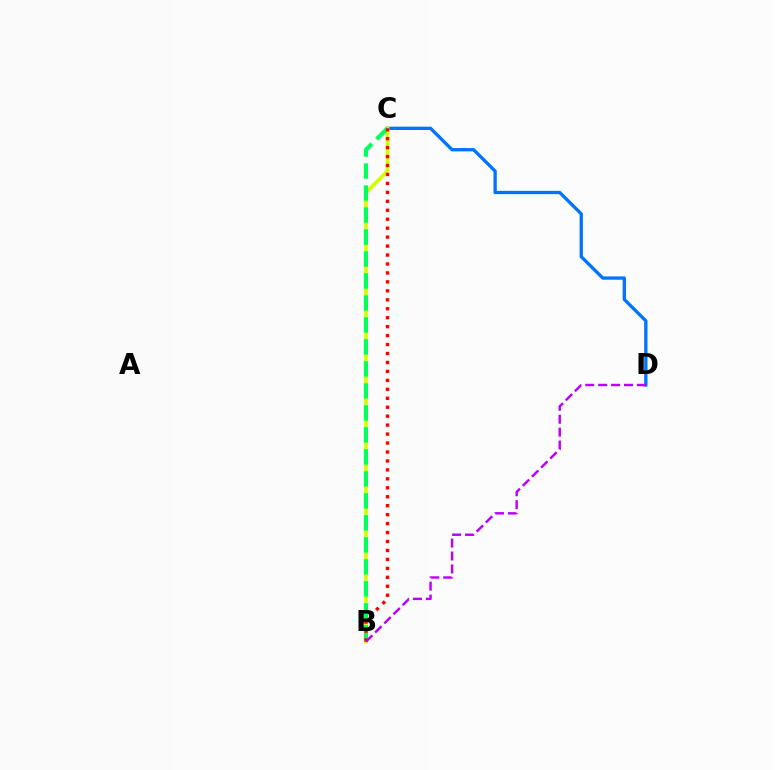{('C', 'D'): [{'color': '#0074ff', 'line_style': 'solid', 'thickness': 2.39}], ('B', 'C'): [{'color': '#d1ff00', 'line_style': 'solid', 'thickness': 2.65}, {'color': '#00ff5c', 'line_style': 'dashed', 'thickness': 2.99}, {'color': '#ff0000', 'line_style': 'dotted', 'thickness': 2.43}], ('B', 'D'): [{'color': '#b900ff', 'line_style': 'dashed', 'thickness': 1.76}]}